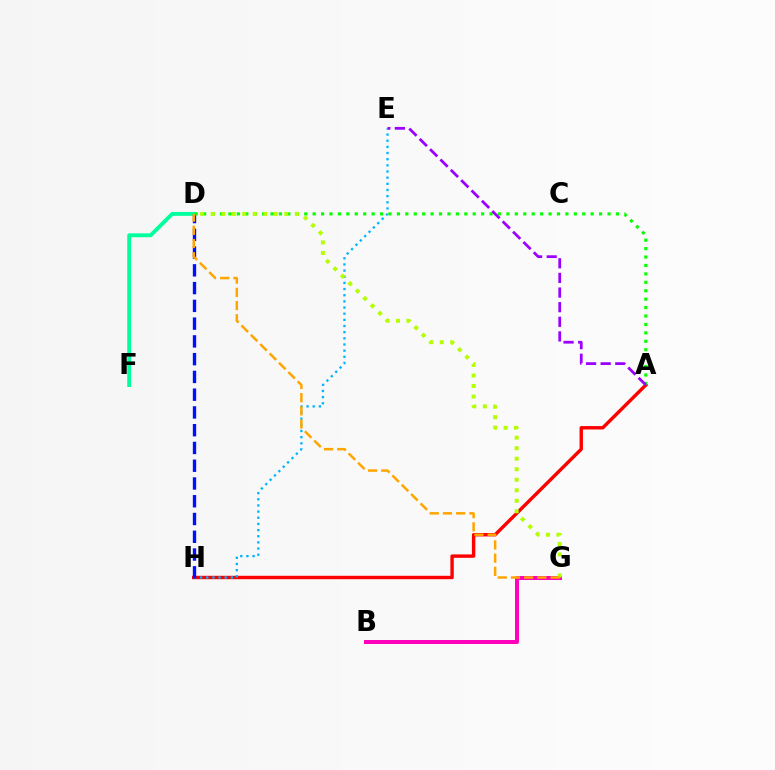{('A', 'H'): [{'color': '#ff0000', 'line_style': 'solid', 'thickness': 2.45}], ('D', 'F'): [{'color': '#00ff9d', 'line_style': 'solid', 'thickness': 2.8}], ('E', 'H'): [{'color': '#00b5ff', 'line_style': 'dotted', 'thickness': 1.67}], ('D', 'H'): [{'color': '#0010ff', 'line_style': 'dashed', 'thickness': 2.41}], ('B', 'G'): [{'color': '#ff00bd', 'line_style': 'solid', 'thickness': 2.85}], ('A', 'D'): [{'color': '#08ff00', 'line_style': 'dotted', 'thickness': 2.29}], ('D', 'G'): [{'color': '#b3ff00', 'line_style': 'dotted', 'thickness': 2.86}, {'color': '#ffa500', 'line_style': 'dashed', 'thickness': 1.8}], ('A', 'E'): [{'color': '#9b00ff', 'line_style': 'dashed', 'thickness': 1.99}]}